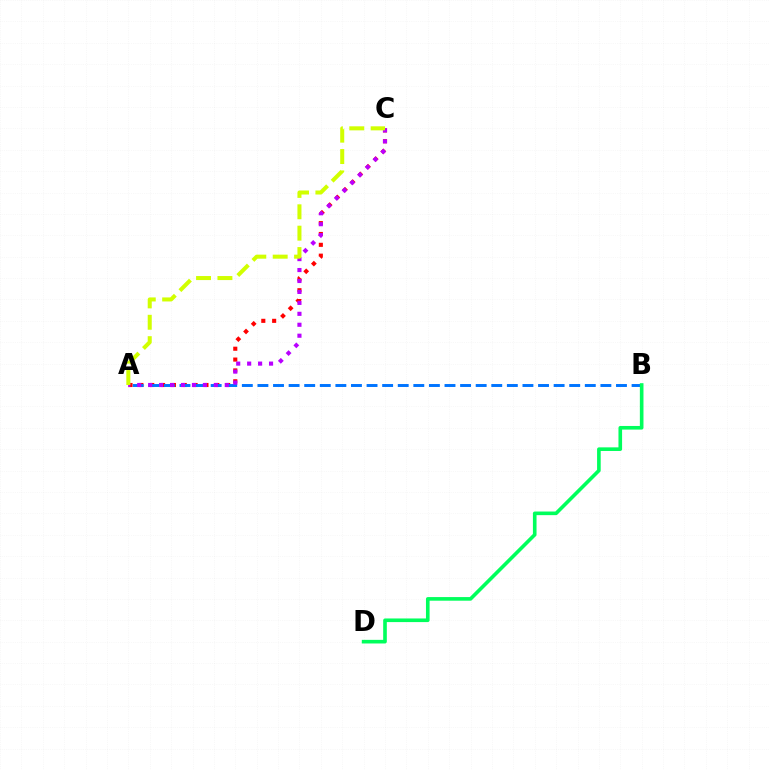{('A', 'C'): [{'color': '#ff0000', 'line_style': 'dotted', 'thickness': 2.95}, {'color': '#b900ff', 'line_style': 'dotted', 'thickness': 2.97}, {'color': '#d1ff00', 'line_style': 'dashed', 'thickness': 2.9}], ('A', 'B'): [{'color': '#0074ff', 'line_style': 'dashed', 'thickness': 2.12}], ('B', 'D'): [{'color': '#00ff5c', 'line_style': 'solid', 'thickness': 2.61}]}